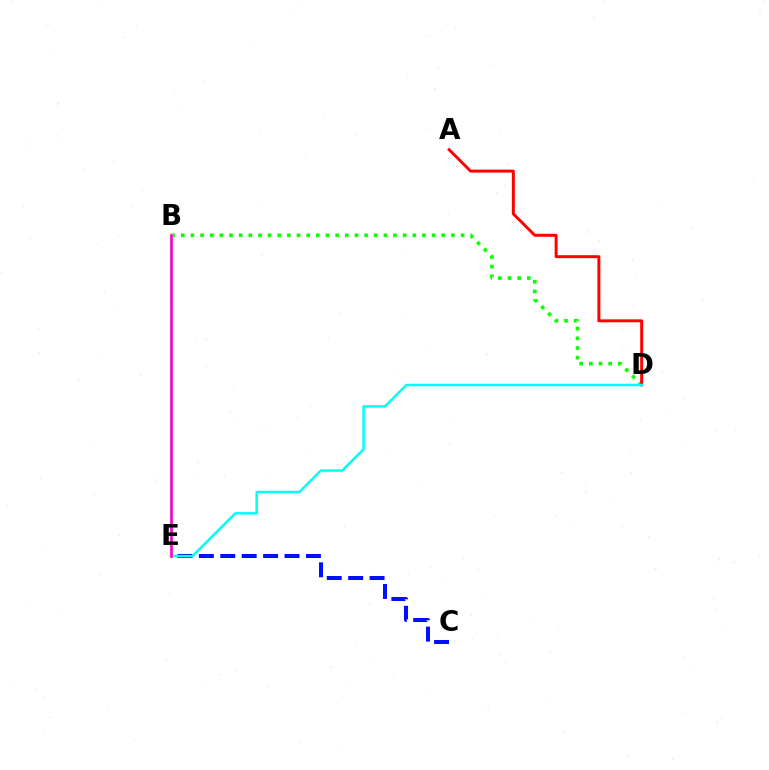{('B', 'D'): [{'color': '#08ff00', 'line_style': 'dotted', 'thickness': 2.62}], ('A', 'D'): [{'color': '#ff0000', 'line_style': 'solid', 'thickness': 2.13}], ('C', 'E'): [{'color': '#0010ff', 'line_style': 'dashed', 'thickness': 2.91}], ('D', 'E'): [{'color': '#00fff6', 'line_style': 'solid', 'thickness': 1.79}], ('B', 'E'): [{'color': '#fcf500', 'line_style': 'solid', 'thickness': 2.45}, {'color': '#ee00ff', 'line_style': 'solid', 'thickness': 1.88}]}